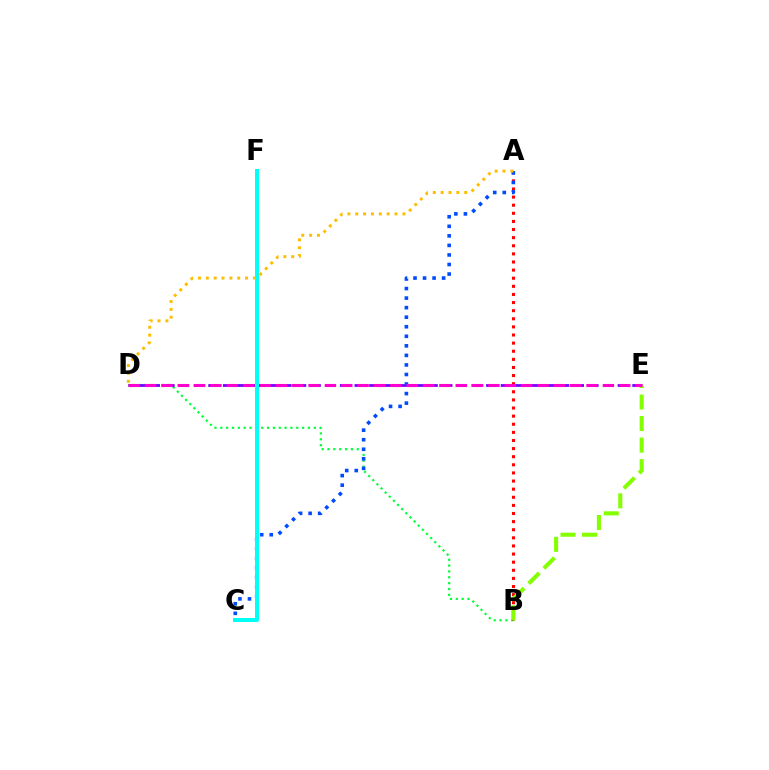{('B', 'D'): [{'color': '#00ff39', 'line_style': 'dotted', 'thickness': 1.59}], ('A', 'B'): [{'color': '#ff0000', 'line_style': 'dotted', 'thickness': 2.2}], ('D', 'E'): [{'color': '#7200ff', 'line_style': 'dashed', 'thickness': 1.99}, {'color': '#ff00cf', 'line_style': 'dashed', 'thickness': 2.22}], ('A', 'C'): [{'color': '#004bff', 'line_style': 'dotted', 'thickness': 2.59}], ('B', 'E'): [{'color': '#84ff00', 'line_style': 'dashed', 'thickness': 2.93}], ('C', 'F'): [{'color': '#00fff6', 'line_style': 'solid', 'thickness': 2.88}], ('A', 'D'): [{'color': '#ffbd00', 'line_style': 'dotted', 'thickness': 2.13}]}